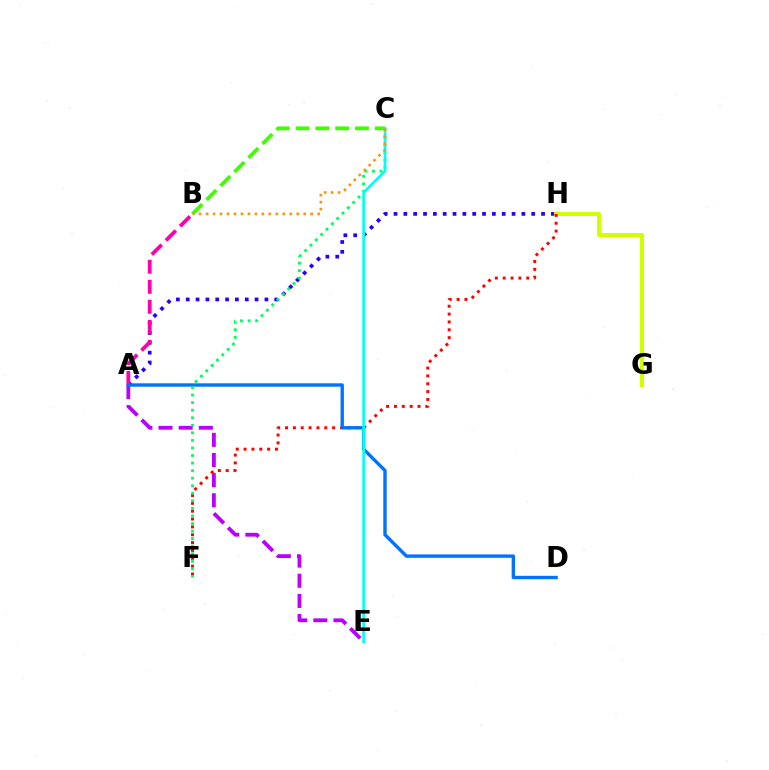{('A', 'H'): [{'color': '#2500ff', 'line_style': 'dotted', 'thickness': 2.67}], ('G', 'H'): [{'color': '#d1ff00', 'line_style': 'solid', 'thickness': 2.93}], ('A', 'E'): [{'color': '#b900ff', 'line_style': 'dashed', 'thickness': 2.74}], ('F', 'H'): [{'color': '#ff0000', 'line_style': 'dotted', 'thickness': 2.13}], ('A', 'B'): [{'color': '#ff00ac', 'line_style': 'dashed', 'thickness': 2.72}], ('A', 'D'): [{'color': '#0074ff', 'line_style': 'solid', 'thickness': 2.43}], ('B', 'C'): [{'color': '#3dff00', 'line_style': 'dashed', 'thickness': 2.69}, {'color': '#ff9400', 'line_style': 'dotted', 'thickness': 1.89}], ('C', 'F'): [{'color': '#00ff5c', 'line_style': 'dotted', 'thickness': 2.05}], ('C', 'E'): [{'color': '#00fff6', 'line_style': 'solid', 'thickness': 1.92}]}